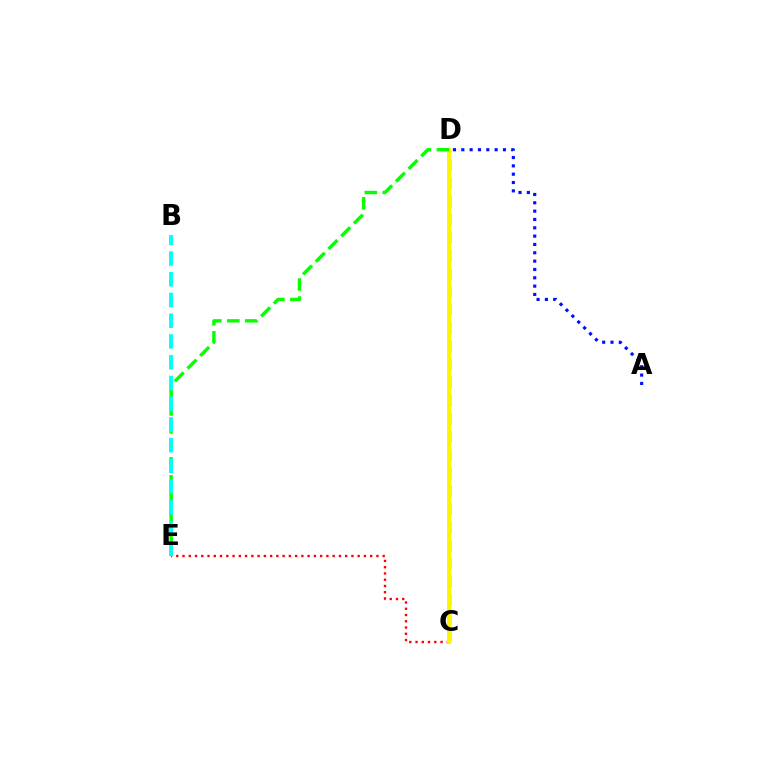{('C', 'D'): [{'color': '#ee00ff', 'line_style': 'dashed', 'thickness': 2.46}, {'color': '#fcf500', 'line_style': 'solid', 'thickness': 2.92}], ('A', 'D'): [{'color': '#0010ff', 'line_style': 'dotted', 'thickness': 2.26}], ('C', 'E'): [{'color': '#ff0000', 'line_style': 'dotted', 'thickness': 1.7}], ('D', 'E'): [{'color': '#08ff00', 'line_style': 'dashed', 'thickness': 2.44}], ('B', 'E'): [{'color': '#00fff6', 'line_style': 'dashed', 'thickness': 2.82}]}